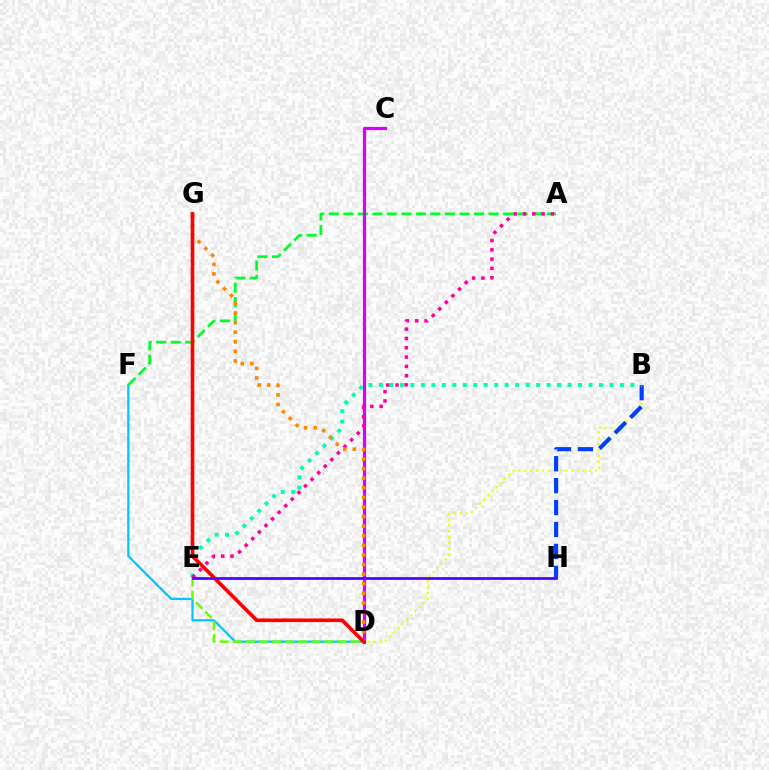{('B', 'D'): [{'color': '#eeff00', 'line_style': 'dotted', 'thickness': 1.6}], ('D', 'F'): [{'color': '#00c7ff', 'line_style': 'solid', 'thickness': 1.63}], ('B', 'H'): [{'color': '#003fff', 'line_style': 'dashed', 'thickness': 2.98}], ('A', 'F'): [{'color': '#00ff27', 'line_style': 'dashed', 'thickness': 1.97}], ('B', 'E'): [{'color': '#00ffaf', 'line_style': 'dotted', 'thickness': 2.85}], ('C', 'D'): [{'color': '#d600ff', 'line_style': 'solid', 'thickness': 2.29}], ('A', 'E'): [{'color': '#ff00a0', 'line_style': 'dotted', 'thickness': 2.53}], ('D', 'G'): [{'color': '#ff8800', 'line_style': 'dotted', 'thickness': 2.61}, {'color': '#ff0000', 'line_style': 'solid', 'thickness': 2.61}], ('D', 'E'): [{'color': '#66ff00', 'line_style': 'dashed', 'thickness': 1.78}], ('E', 'H'): [{'color': '#4f00ff', 'line_style': 'solid', 'thickness': 1.97}]}